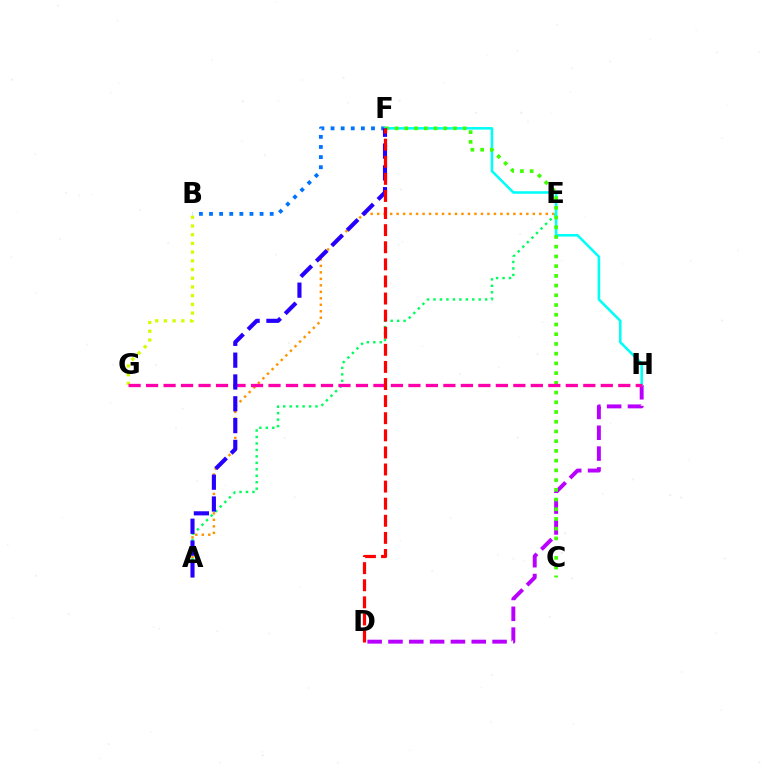{('A', 'E'): [{'color': '#ff9400', 'line_style': 'dotted', 'thickness': 1.76}, {'color': '#00ff5c', 'line_style': 'dotted', 'thickness': 1.76}], ('D', 'H'): [{'color': '#b900ff', 'line_style': 'dashed', 'thickness': 2.83}], ('B', 'F'): [{'color': '#0074ff', 'line_style': 'dotted', 'thickness': 2.75}], ('B', 'G'): [{'color': '#d1ff00', 'line_style': 'dotted', 'thickness': 2.37}], ('F', 'H'): [{'color': '#00fff6', 'line_style': 'solid', 'thickness': 1.85}], ('C', 'F'): [{'color': '#3dff00', 'line_style': 'dotted', 'thickness': 2.64}], ('G', 'H'): [{'color': '#ff00ac', 'line_style': 'dashed', 'thickness': 2.38}], ('A', 'F'): [{'color': '#2500ff', 'line_style': 'dashed', 'thickness': 2.96}], ('D', 'F'): [{'color': '#ff0000', 'line_style': 'dashed', 'thickness': 2.32}]}